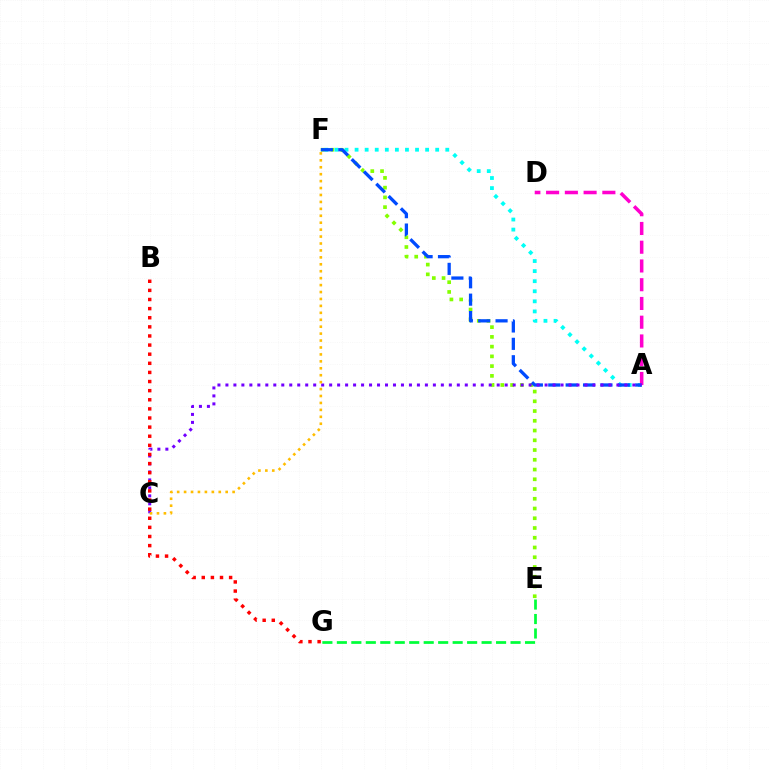{('E', 'F'): [{'color': '#84ff00', 'line_style': 'dotted', 'thickness': 2.65}], ('A', 'F'): [{'color': '#00fff6', 'line_style': 'dotted', 'thickness': 2.74}, {'color': '#004bff', 'line_style': 'dashed', 'thickness': 2.36}], ('A', 'D'): [{'color': '#ff00cf', 'line_style': 'dashed', 'thickness': 2.55}], ('A', 'C'): [{'color': '#7200ff', 'line_style': 'dotted', 'thickness': 2.17}], ('B', 'G'): [{'color': '#ff0000', 'line_style': 'dotted', 'thickness': 2.48}], ('C', 'F'): [{'color': '#ffbd00', 'line_style': 'dotted', 'thickness': 1.88}], ('E', 'G'): [{'color': '#00ff39', 'line_style': 'dashed', 'thickness': 1.97}]}